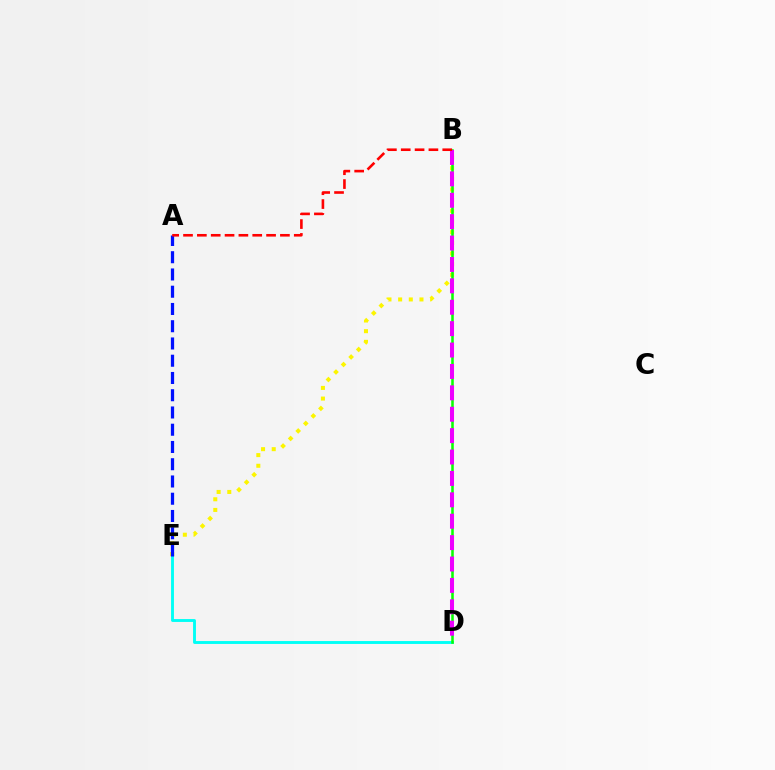{('B', 'E'): [{'color': '#fcf500', 'line_style': 'dotted', 'thickness': 2.9}], ('D', 'E'): [{'color': '#00fff6', 'line_style': 'solid', 'thickness': 2.08}], ('B', 'D'): [{'color': '#08ff00', 'line_style': 'solid', 'thickness': 1.83}, {'color': '#ee00ff', 'line_style': 'dashed', 'thickness': 2.91}], ('A', 'E'): [{'color': '#0010ff', 'line_style': 'dashed', 'thickness': 2.34}], ('A', 'B'): [{'color': '#ff0000', 'line_style': 'dashed', 'thickness': 1.88}]}